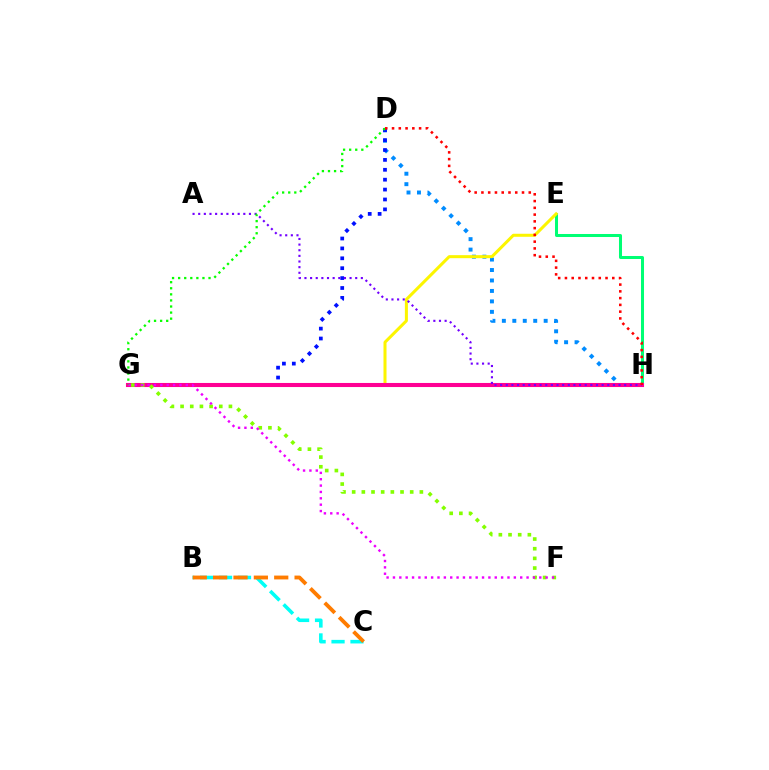{('D', 'H'): [{'color': '#008cff', 'line_style': 'dotted', 'thickness': 2.84}, {'color': '#ff0000', 'line_style': 'dotted', 'thickness': 1.84}], ('D', 'G'): [{'color': '#0010ff', 'line_style': 'dotted', 'thickness': 2.69}, {'color': '#08ff00', 'line_style': 'dotted', 'thickness': 1.65}], ('E', 'H'): [{'color': '#00ff74', 'line_style': 'solid', 'thickness': 2.17}], ('E', 'G'): [{'color': '#fcf500', 'line_style': 'solid', 'thickness': 2.18}], ('G', 'H'): [{'color': '#ff0094', 'line_style': 'solid', 'thickness': 2.93}], ('F', 'G'): [{'color': '#84ff00', 'line_style': 'dotted', 'thickness': 2.63}, {'color': '#ee00ff', 'line_style': 'dotted', 'thickness': 1.73}], ('A', 'H'): [{'color': '#7200ff', 'line_style': 'dotted', 'thickness': 1.53}], ('B', 'C'): [{'color': '#00fff6', 'line_style': 'dashed', 'thickness': 2.57}, {'color': '#ff7c00', 'line_style': 'dashed', 'thickness': 2.77}]}